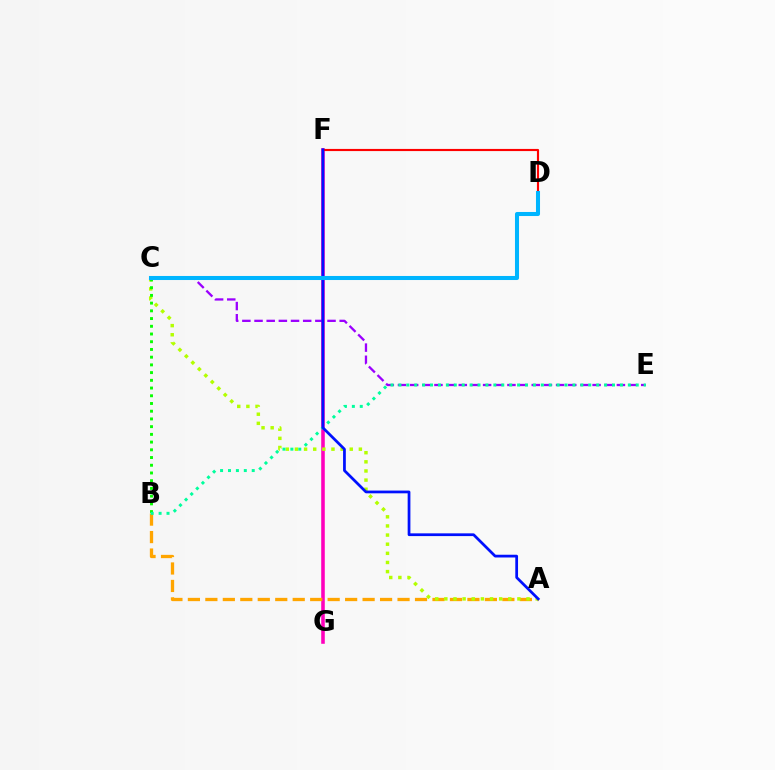{('F', 'G'): [{'color': '#ff00bd', 'line_style': 'solid', 'thickness': 2.57}], ('A', 'B'): [{'color': '#ffa500', 'line_style': 'dashed', 'thickness': 2.37}], ('A', 'C'): [{'color': '#b3ff00', 'line_style': 'dotted', 'thickness': 2.48}], ('C', 'E'): [{'color': '#9b00ff', 'line_style': 'dashed', 'thickness': 1.65}], ('B', 'C'): [{'color': '#08ff00', 'line_style': 'dotted', 'thickness': 2.1}], ('D', 'F'): [{'color': '#ff0000', 'line_style': 'solid', 'thickness': 1.55}], ('B', 'E'): [{'color': '#00ff9d', 'line_style': 'dotted', 'thickness': 2.15}], ('A', 'F'): [{'color': '#0010ff', 'line_style': 'solid', 'thickness': 1.98}], ('C', 'D'): [{'color': '#00b5ff', 'line_style': 'solid', 'thickness': 2.92}]}